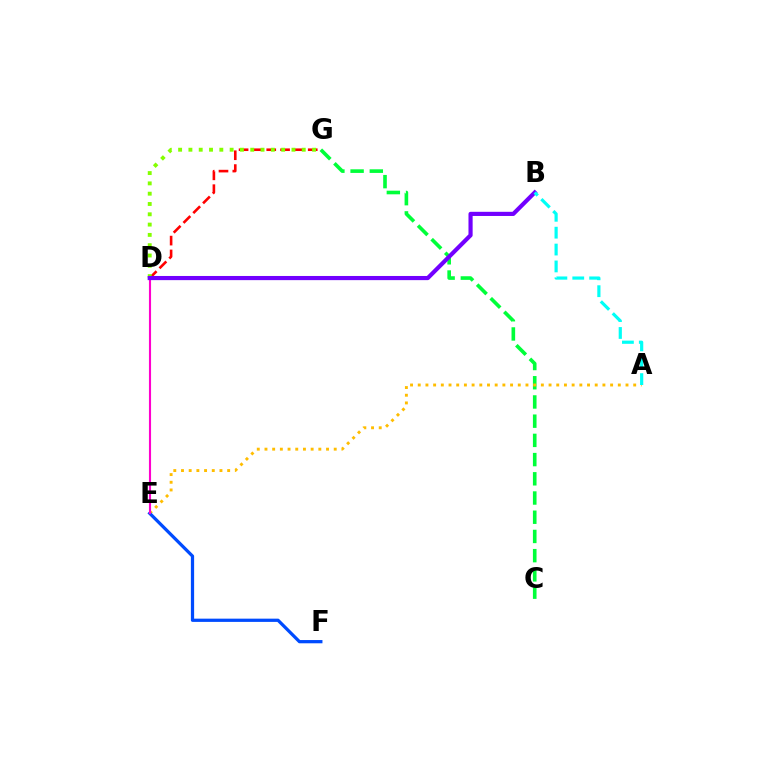{('C', 'G'): [{'color': '#00ff39', 'line_style': 'dashed', 'thickness': 2.61}], ('D', 'G'): [{'color': '#ff0000', 'line_style': 'dashed', 'thickness': 1.88}, {'color': '#84ff00', 'line_style': 'dotted', 'thickness': 2.8}], ('A', 'E'): [{'color': '#ffbd00', 'line_style': 'dotted', 'thickness': 2.09}], ('E', 'F'): [{'color': '#004bff', 'line_style': 'solid', 'thickness': 2.33}], ('D', 'E'): [{'color': '#ff00cf', 'line_style': 'solid', 'thickness': 1.52}], ('B', 'D'): [{'color': '#7200ff', 'line_style': 'solid', 'thickness': 2.99}], ('A', 'B'): [{'color': '#00fff6', 'line_style': 'dashed', 'thickness': 2.29}]}